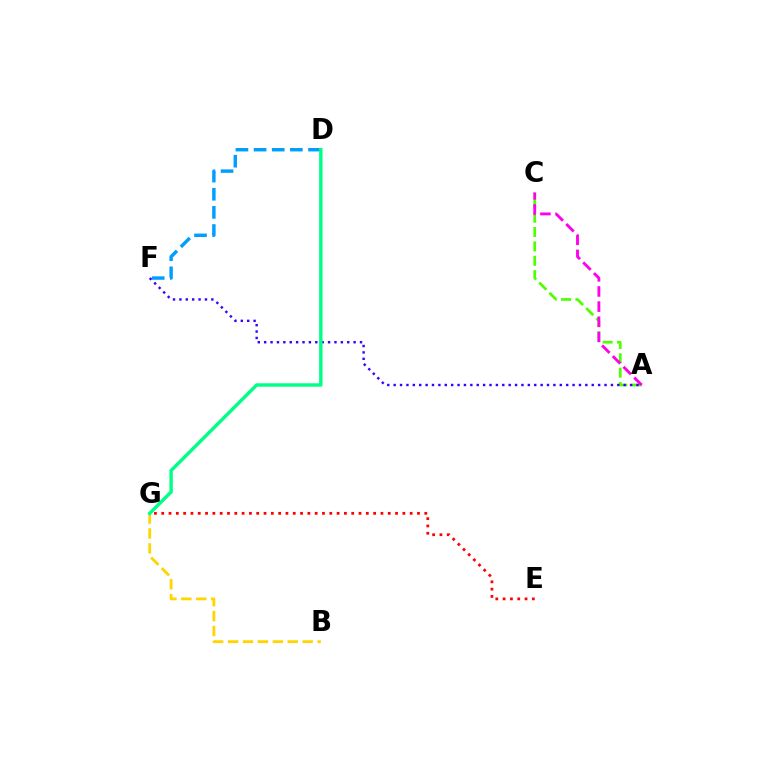{('B', 'G'): [{'color': '#ffd500', 'line_style': 'dashed', 'thickness': 2.03}], ('A', 'C'): [{'color': '#4fff00', 'line_style': 'dashed', 'thickness': 1.95}, {'color': '#ff00ed', 'line_style': 'dashed', 'thickness': 2.06}], ('A', 'F'): [{'color': '#3700ff', 'line_style': 'dotted', 'thickness': 1.74}], ('D', 'F'): [{'color': '#009eff', 'line_style': 'dashed', 'thickness': 2.46}], ('D', 'G'): [{'color': '#00ff86', 'line_style': 'solid', 'thickness': 2.46}], ('E', 'G'): [{'color': '#ff0000', 'line_style': 'dotted', 'thickness': 1.99}]}